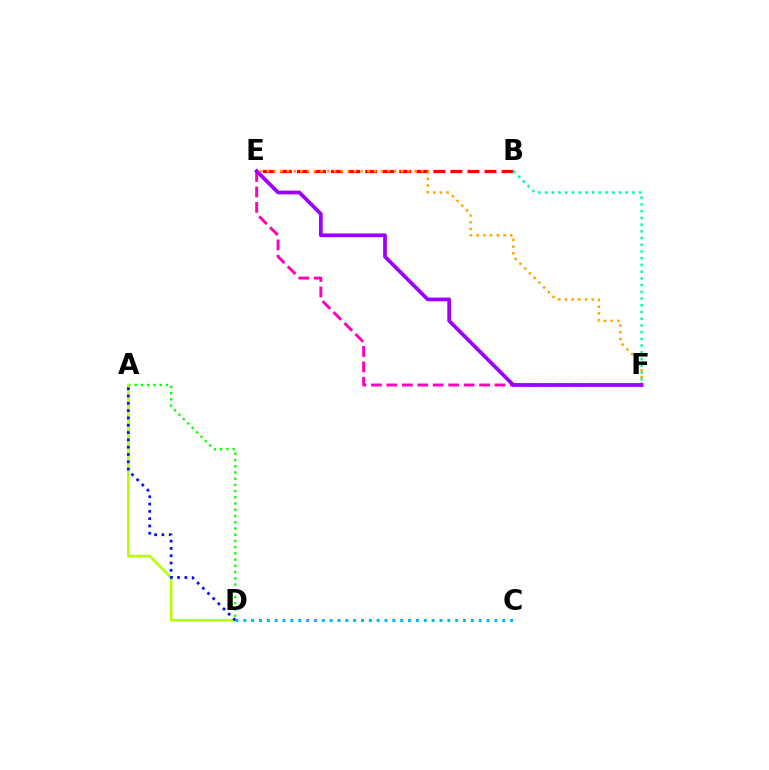{('B', 'E'): [{'color': '#ff0000', 'line_style': 'dashed', 'thickness': 2.32}], ('A', 'D'): [{'color': '#08ff00', 'line_style': 'dotted', 'thickness': 1.69}, {'color': '#b3ff00', 'line_style': 'solid', 'thickness': 1.86}, {'color': '#0010ff', 'line_style': 'dotted', 'thickness': 1.99}], ('B', 'F'): [{'color': '#00ff9d', 'line_style': 'dotted', 'thickness': 1.83}], ('E', 'F'): [{'color': '#ffa500', 'line_style': 'dotted', 'thickness': 1.82}, {'color': '#ff00bd', 'line_style': 'dashed', 'thickness': 2.1}, {'color': '#9b00ff', 'line_style': 'solid', 'thickness': 2.68}], ('C', 'D'): [{'color': '#00b5ff', 'line_style': 'dotted', 'thickness': 2.13}]}